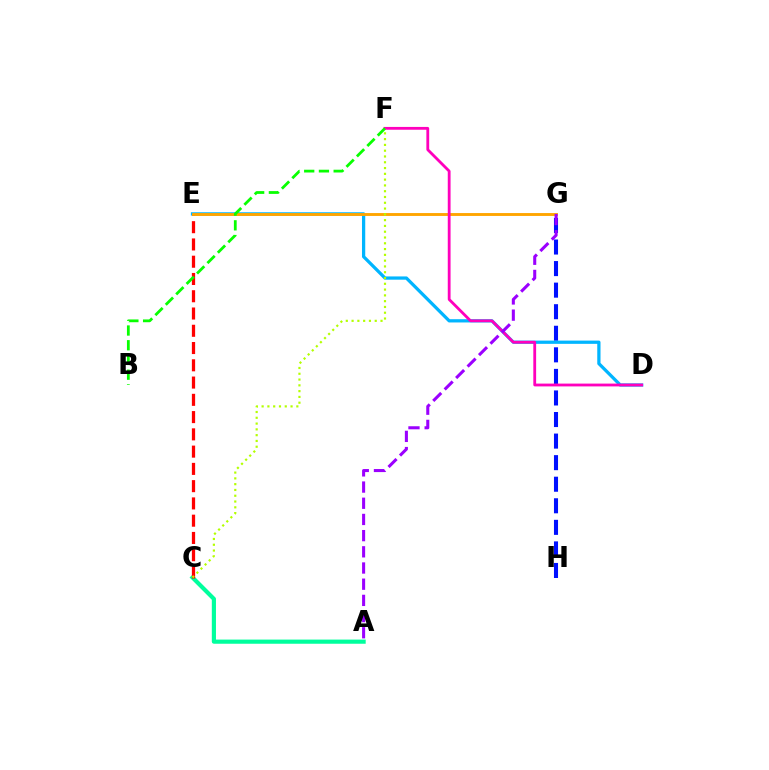{('A', 'C'): [{'color': '#00ff9d', 'line_style': 'solid', 'thickness': 2.99}], ('G', 'H'): [{'color': '#0010ff', 'line_style': 'dashed', 'thickness': 2.93}], ('C', 'E'): [{'color': '#ff0000', 'line_style': 'dashed', 'thickness': 2.35}], ('D', 'E'): [{'color': '#00b5ff', 'line_style': 'solid', 'thickness': 2.34}], ('E', 'G'): [{'color': '#ffa500', 'line_style': 'solid', 'thickness': 2.07}], ('C', 'F'): [{'color': '#b3ff00', 'line_style': 'dotted', 'thickness': 1.57}], ('D', 'F'): [{'color': '#ff00bd', 'line_style': 'solid', 'thickness': 2.02}], ('B', 'F'): [{'color': '#08ff00', 'line_style': 'dashed', 'thickness': 2.0}], ('A', 'G'): [{'color': '#9b00ff', 'line_style': 'dashed', 'thickness': 2.2}]}